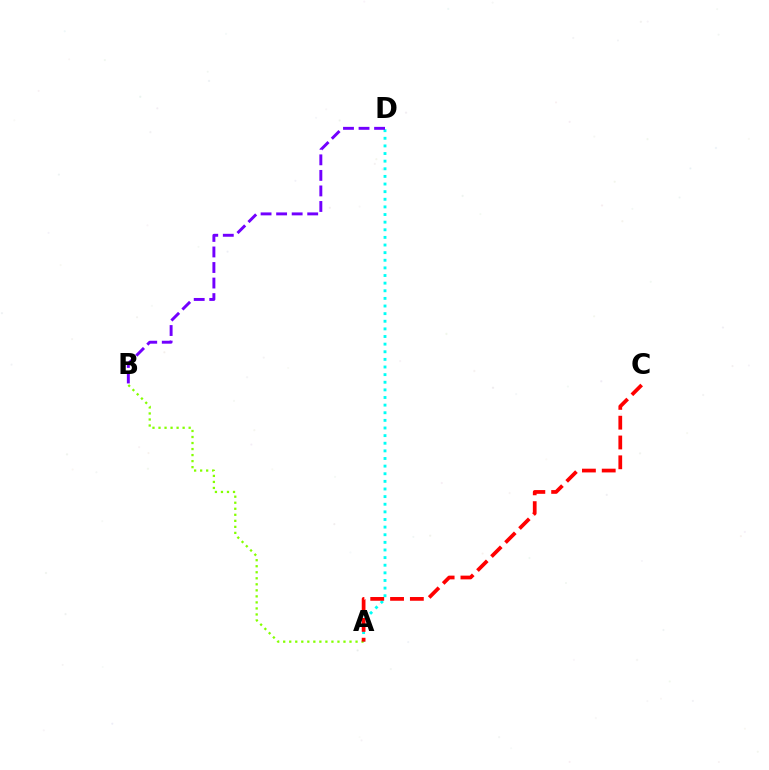{('A', 'D'): [{'color': '#00fff6', 'line_style': 'dotted', 'thickness': 2.07}], ('A', 'B'): [{'color': '#84ff00', 'line_style': 'dotted', 'thickness': 1.64}], ('A', 'C'): [{'color': '#ff0000', 'line_style': 'dashed', 'thickness': 2.69}], ('B', 'D'): [{'color': '#7200ff', 'line_style': 'dashed', 'thickness': 2.11}]}